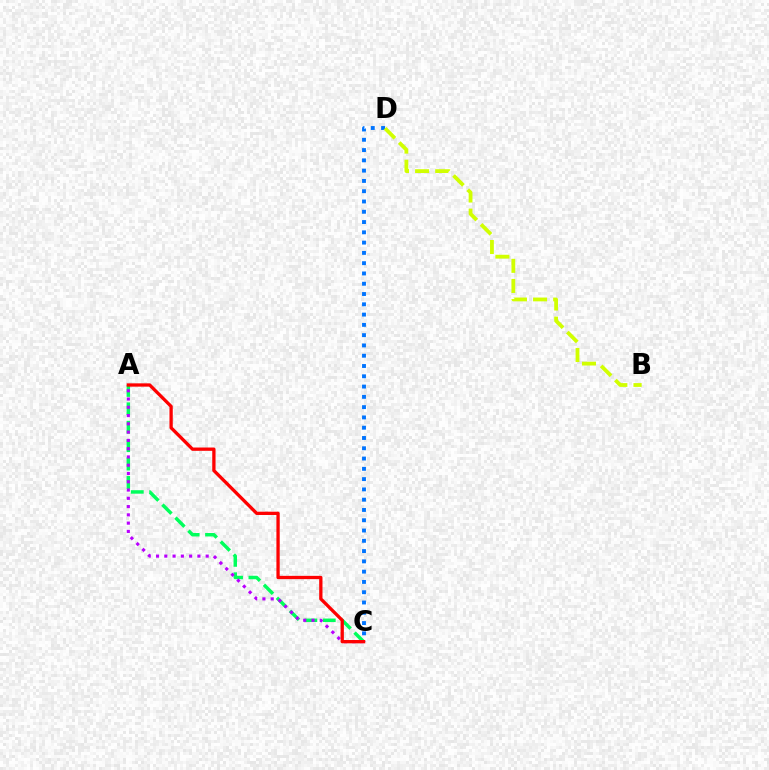{('C', 'D'): [{'color': '#0074ff', 'line_style': 'dotted', 'thickness': 2.79}], ('A', 'C'): [{'color': '#00ff5c', 'line_style': 'dashed', 'thickness': 2.5}, {'color': '#b900ff', 'line_style': 'dotted', 'thickness': 2.25}, {'color': '#ff0000', 'line_style': 'solid', 'thickness': 2.37}], ('B', 'D'): [{'color': '#d1ff00', 'line_style': 'dashed', 'thickness': 2.73}]}